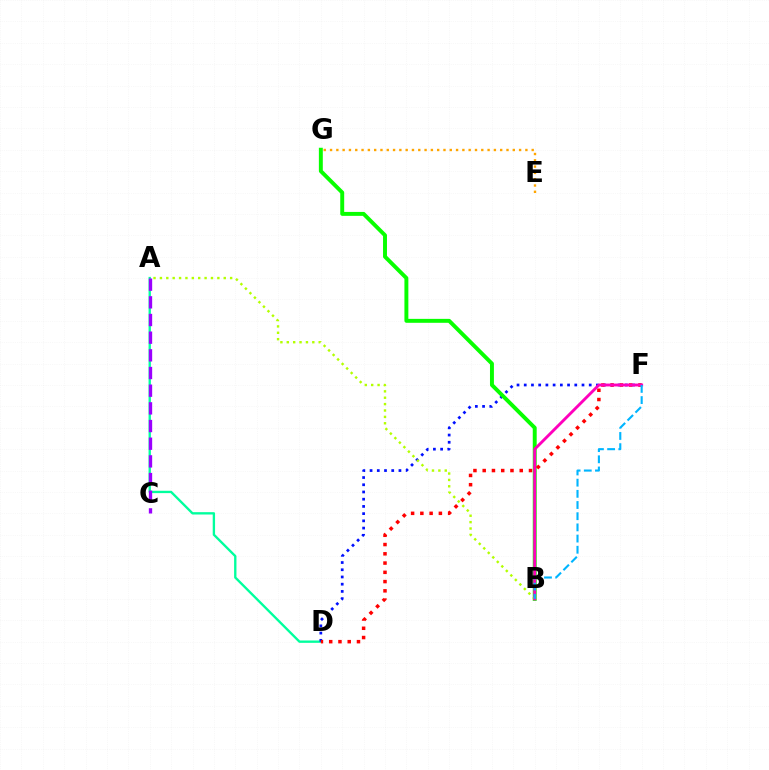{('A', 'D'): [{'color': '#00ff9d', 'line_style': 'solid', 'thickness': 1.69}], ('D', 'F'): [{'color': '#0010ff', 'line_style': 'dotted', 'thickness': 1.96}, {'color': '#ff0000', 'line_style': 'dotted', 'thickness': 2.52}], ('A', 'C'): [{'color': '#9b00ff', 'line_style': 'dashed', 'thickness': 2.4}], ('B', 'G'): [{'color': '#08ff00', 'line_style': 'solid', 'thickness': 2.83}], ('A', 'B'): [{'color': '#b3ff00', 'line_style': 'dotted', 'thickness': 1.73}], ('E', 'G'): [{'color': '#ffa500', 'line_style': 'dotted', 'thickness': 1.71}], ('B', 'F'): [{'color': '#ff00bd', 'line_style': 'solid', 'thickness': 2.07}, {'color': '#00b5ff', 'line_style': 'dashed', 'thickness': 1.52}]}